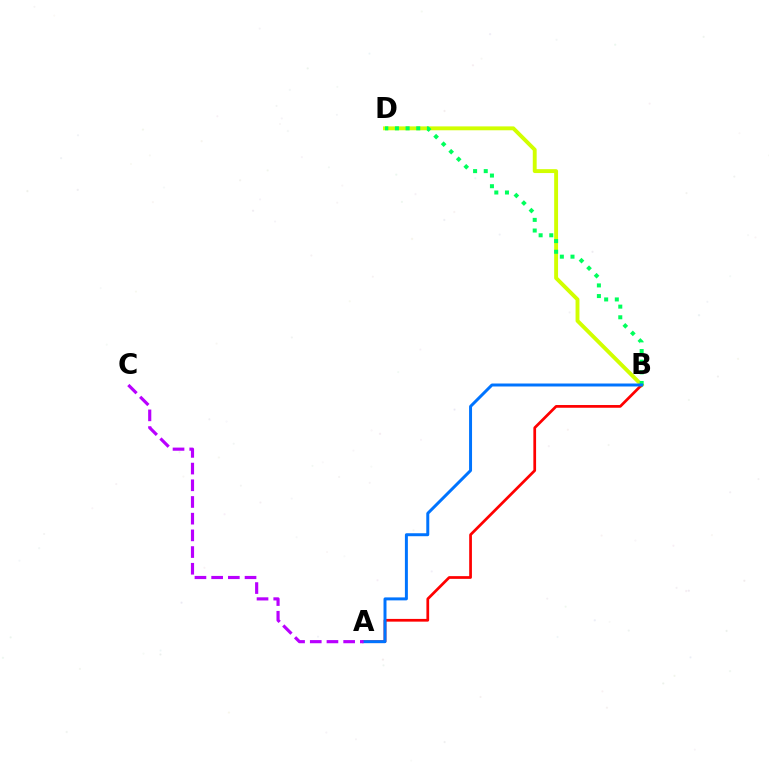{('B', 'D'): [{'color': '#d1ff00', 'line_style': 'solid', 'thickness': 2.8}, {'color': '#00ff5c', 'line_style': 'dotted', 'thickness': 2.89}], ('A', 'B'): [{'color': '#ff0000', 'line_style': 'solid', 'thickness': 1.96}, {'color': '#0074ff', 'line_style': 'solid', 'thickness': 2.14}], ('A', 'C'): [{'color': '#b900ff', 'line_style': 'dashed', 'thickness': 2.27}]}